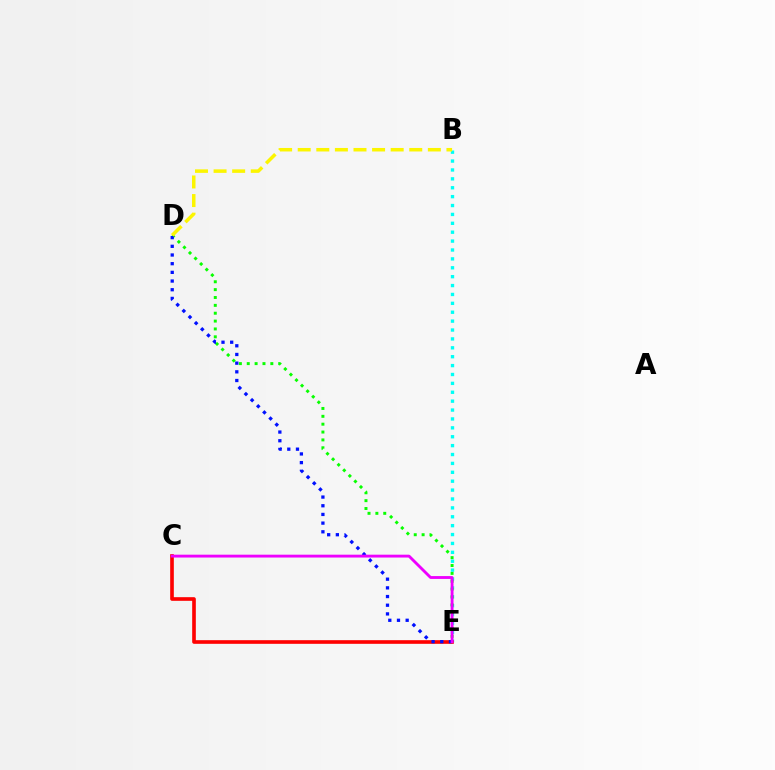{('B', 'E'): [{'color': '#00fff6', 'line_style': 'dotted', 'thickness': 2.42}], ('D', 'E'): [{'color': '#08ff00', 'line_style': 'dotted', 'thickness': 2.14}, {'color': '#0010ff', 'line_style': 'dotted', 'thickness': 2.36}], ('C', 'E'): [{'color': '#ff0000', 'line_style': 'solid', 'thickness': 2.62}, {'color': '#ee00ff', 'line_style': 'solid', 'thickness': 2.06}], ('B', 'D'): [{'color': '#fcf500', 'line_style': 'dashed', 'thickness': 2.53}]}